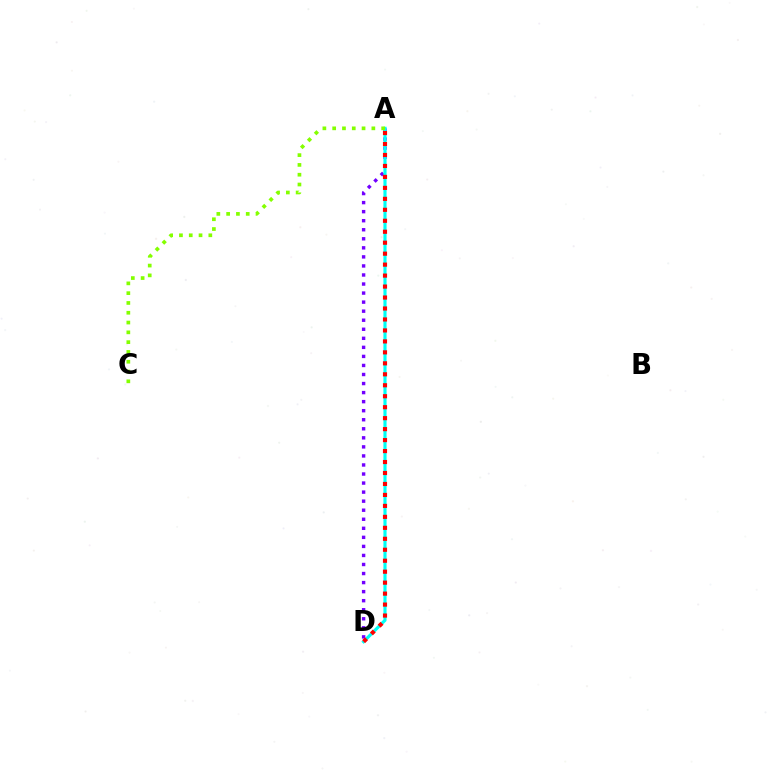{('A', 'D'): [{'color': '#7200ff', 'line_style': 'dotted', 'thickness': 2.46}, {'color': '#00fff6', 'line_style': 'solid', 'thickness': 2.27}, {'color': '#ff0000', 'line_style': 'dotted', 'thickness': 2.98}], ('A', 'C'): [{'color': '#84ff00', 'line_style': 'dotted', 'thickness': 2.66}]}